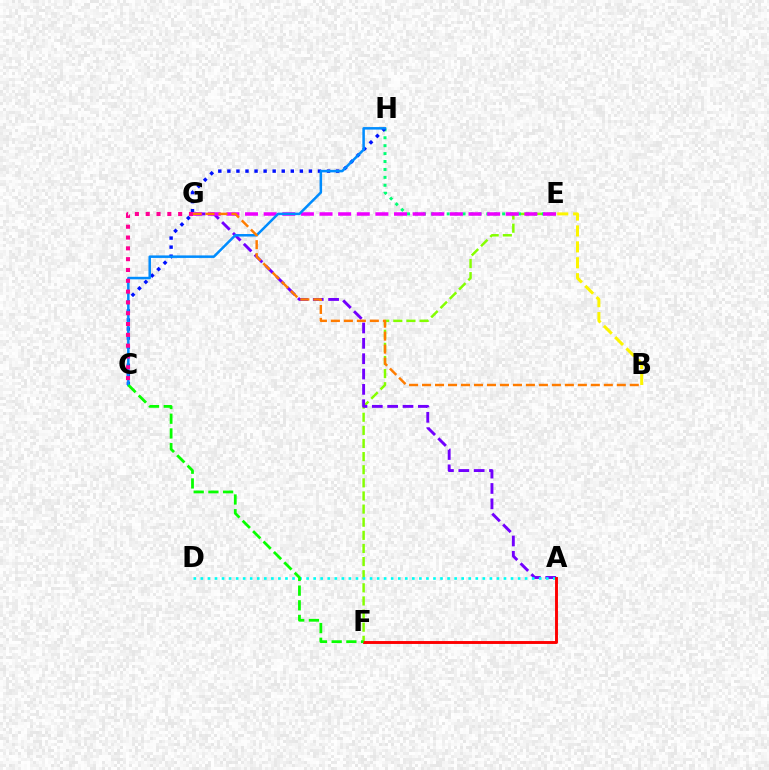{('E', 'F'): [{'color': '#84ff00', 'line_style': 'dashed', 'thickness': 1.78}], ('A', 'G'): [{'color': '#7200ff', 'line_style': 'dashed', 'thickness': 2.09}], ('E', 'H'): [{'color': '#00ff74', 'line_style': 'dotted', 'thickness': 2.15}], ('C', 'H'): [{'color': '#0010ff', 'line_style': 'dotted', 'thickness': 2.46}, {'color': '#008cff', 'line_style': 'solid', 'thickness': 1.81}], ('E', 'G'): [{'color': '#ee00ff', 'line_style': 'dashed', 'thickness': 2.53}], ('A', 'D'): [{'color': '#00fff6', 'line_style': 'dotted', 'thickness': 1.92}], ('A', 'F'): [{'color': '#ff0000', 'line_style': 'solid', 'thickness': 2.09}], ('B', 'E'): [{'color': '#fcf500', 'line_style': 'dashed', 'thickness': 2.16}], ('B', 'G'): [{'color': '#ff7c00', 'line_style': 'dashed', 'thickness': 1.76}], ('C', 'G'): [{'color': '#ff0094', 'line_style': 'dotted', 'thickness': 2.94}], ('C', 'F'): [{'color': '#08ff00', 'line_style': 'dashed', 'thickness': 2.0}]}